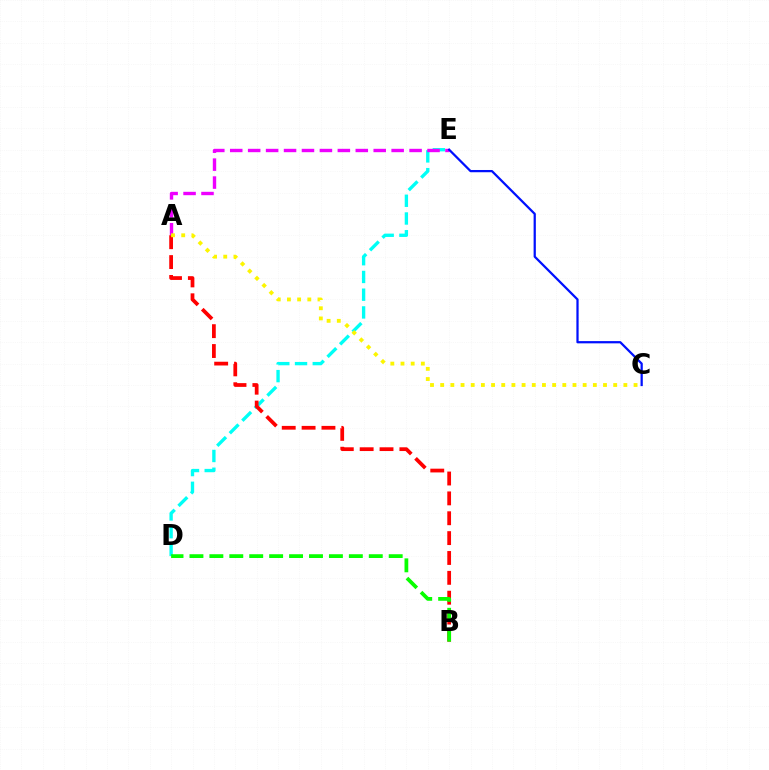{('D', 'E'): [{'color': '#00fff6', 'line_style': 'dashed', 'thickness': 2.41}], ('A', 'E'): [{'color': '#ee00ff', 'line_style': 'dashed', 'thickness': 2.44}], ('A', 'B'): [{'color': '#ff0000', 'line_style': 'dashed', 'thickness': 2.7}], ('A', 'C'): [{'color': '#fcf500', 'line_style': 'dotted', 'thickness': 2.77}], ('B', 'D'): [{'color': '#08ff00', 'line_style': 'dashed', 'thickness': 2.71}], ('C', 'E'): [{'color': '#0010ff', 'line_style': 'solid', 'thickness': 1.62}]}